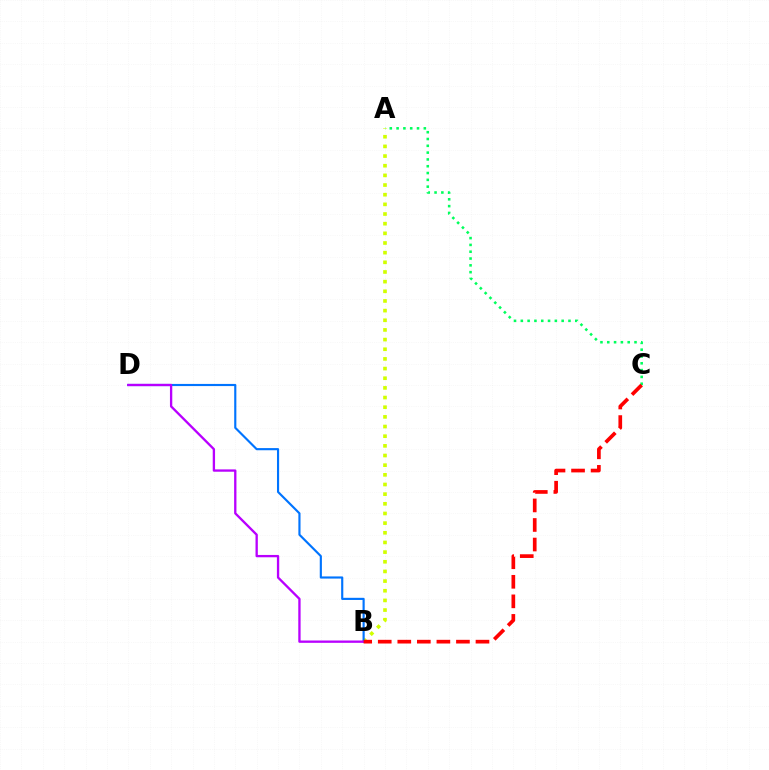{('A', 'C'): [{'color': '#00ff5c', 'line_style': 'dotted', 'thickness': 1.85}], ('A', 'B'): [{'color': '#d1ff00', 'line_style': 'dotted', 'thickness': 2.62}], ('B', 'D'): [{'color': '#0074ff', 'line_style': 'solid', 'thickness': 1.55}, {'color': '#b900ff', 'line_style': 'solid', 'thickness': 1.67}], ('B', 'C'): [{'color': '#ff0000', 'line_style': 'dashed', 'thickness': 2.66}]}